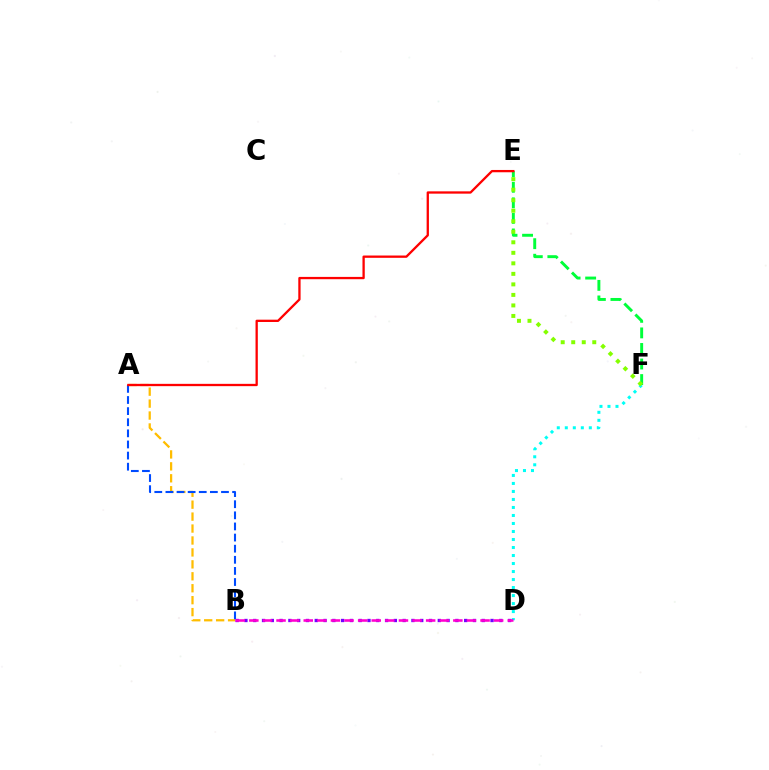{('A', 'B'): [{'color': '#ffbd00', 'line_style': 'dashed', 'thickness': 1.62}, {'color': '#004bff', 'line_style': 'dashed', 'thickness': 1.51}], ('E', 'F'): [{'color': '#00ff39', 'line_style': 'dashed', 'thickness': 2.11}, {'color': '#84ff00', 'line_style': 'dotted', 'thickness': 2.86}], ('D', 'F'): [{'color': '#00fff6', 'line_style': 'dotted', 'thickness': 2.18}], ('A', 'E'): [{'color': '#ff0000', 'line_style': 'solid', 'thickness': 1.66}], ('B', 'D'): [{'color': '#7200ff', 'line_style': 'dotted', 'thickness': 2.39}, {'color': '#ff00cf', 'line_style': 'dashed', 'thickness': 1.85}]}